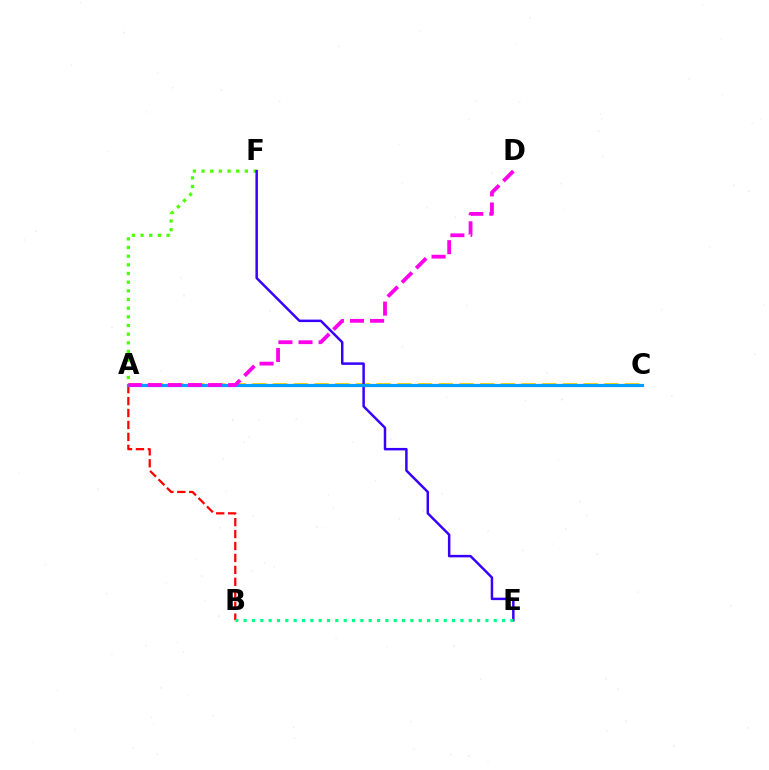{('A', 'C'): [{'color': '#ffd500', 'line_style': 'dashed', 'thickness': 2.81}, {'color': '#009eff', 'line_style': 'solid', 'thickness': 2.3}], ('A', 'F'): [{'color': '#4fff00', 'line_style': 'dotted', 'thickness': 2.35}], ('E', 'F'): [{'color': '#3700ff', 'line_style': 'solid', 'thickness': 1.78}], ('A', 'B'): [{'color': '#ff0000', 'line_style': 'dashed', 'thickness': 1.62}], ('A', 'D'): [{'color': '#ff00ed', 'line_style': 'dashed', 'thickness': 2.73}], ('B', 'E'): [{'color': '#00ff86', 'line_style': 'dotted', 'thickness': 2.27}]}